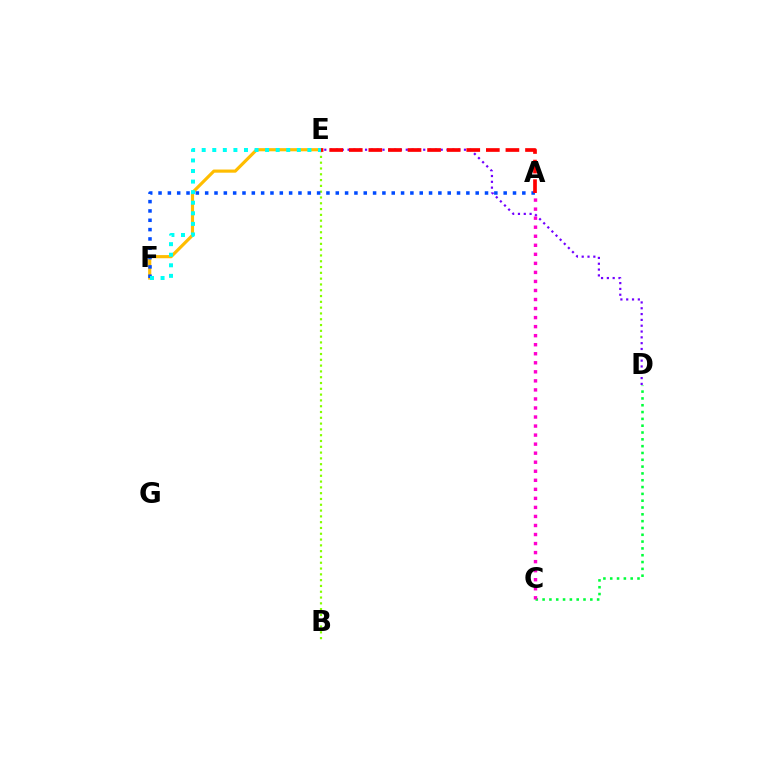{('C', 'D'): [{'color': '#00ff39', 'line_style': 'dotted', 'thickness': 1.85}], ('E', 'F'): [{'color': '#ffbd00', 'line_style': 'solid', 'thickness': 2.27}, {'color': '#00fff6', 'line_style': 'dotted', 'thickness': 2.87}], ('B', 'E'): [{'color': '#84ff00', 'line_style': 'dotted', 'thickness': 1.58}], ('A', 'F'): [{'color': '#004bff', 'line_style': 'dotted', 'thickness': 2.53}], ('D', 'E'): [{'color': '#7200ff', 'line_style': 'dotted', 'thickness': 1.58}], ('A', 'E'): [{'color': '#ff0000', 'line_style': 'dashed', 'thickness': 2.66}], ('A', 'C'): [{'color': '#ff00cf', 'line_style': 'dotted', 'thickness': 2.46}]}